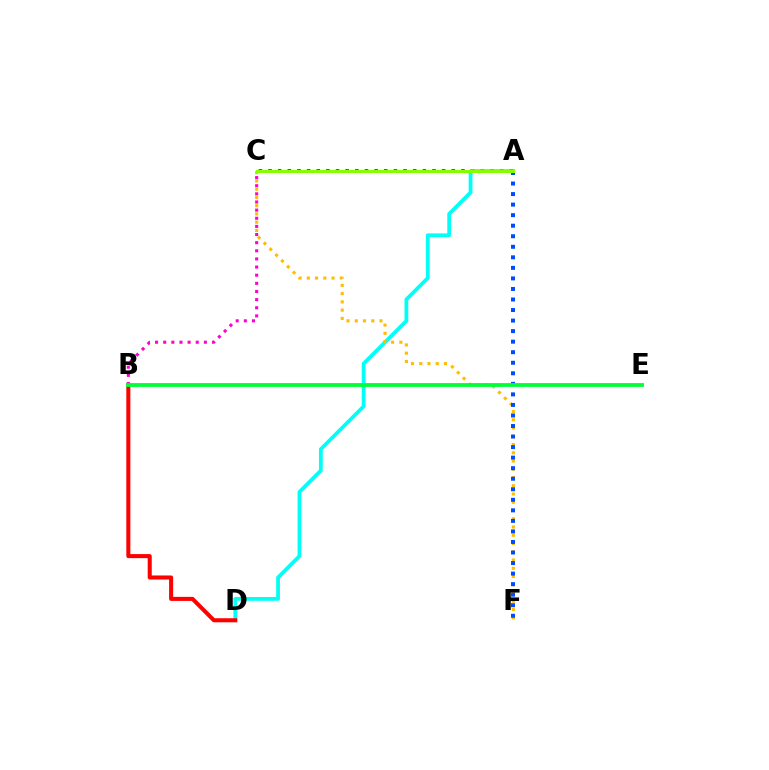{('B', 'C'): [{'color': '#ff00cf', 'line_style': 'dotted', 'thickness': 2.21}], ('A', 'C'): [{'color': '#7200ff', 'line_style': 'dotted', 'thickness': 2.62}, {'color': '#84ff00', 'line_style': 'solid', 'thickness': 2.16}], ('A', 'D'): [{'color': '#00fff6', 'line_style': 'solid', 'thickness': 2.72}], ('C', 'F'): [{'color': '#ffbd00', 'line_style': 'dotted', 'thickness': 2.24}], ('B', 'D'): [{'color': '#ff0000', 'line_style': 'solid', 'thickness': 2.92}], ('A', 'F'): [{'color': '#004bff', 'line_style': 'dotted', 'thickness': 2.86}], ('B', 'E'): [{'color': '#00ff39', 'line_style': 'solid', 'thickness': 2.74}]}